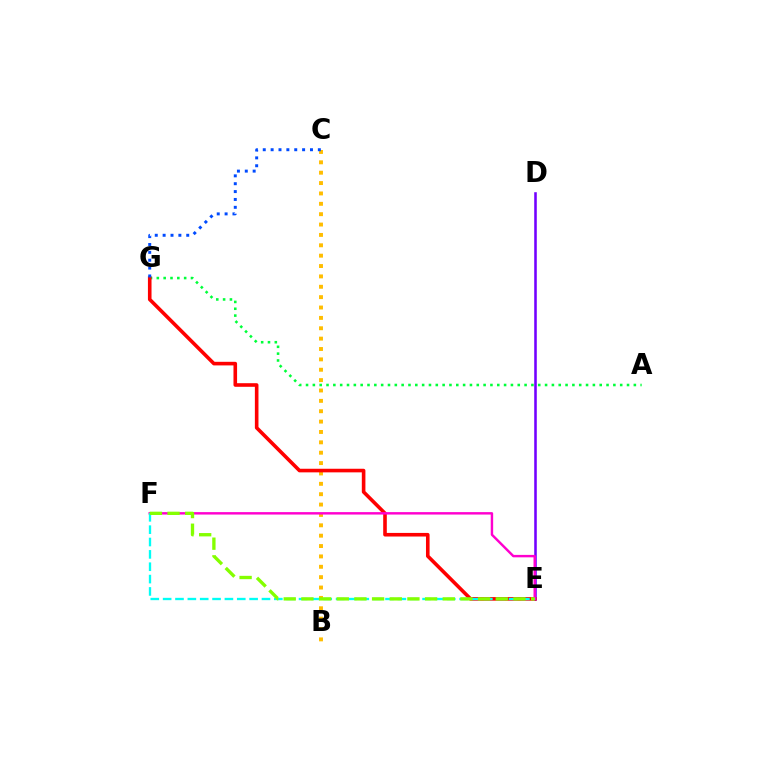{('B', 'C'): [{'color': '#ffbd00', 'line_style': 'dotted', 'thickness': 2.82}], ('A', 'G'): [{'color': '#00ff39', 'line_style': 'dotted', 'thickness': 1.86}], ('D', 'E'): [{'color': '#7200ff', 'line_style': 'solid', 'thickness': 1.84}], ('E', 'G'): [{'color': '#ff0000', 'line_style': 'solid', 'thickness': 2.59}], ('E', 'F'): [{'color': '#ff00cf', 'line_style': 'solid', 'thickness': 1.75}, {'color': '#00fff6', 'line_style': 'dashed', 'thickness': 1.68}, {'color': '#84ff00', 'line_style': 'dashed', 'thickness': 2.4}], ('C', 'G'): [{'color': '#004bff', 'line_style': 'dotted', 'thickness': 2.14}]}